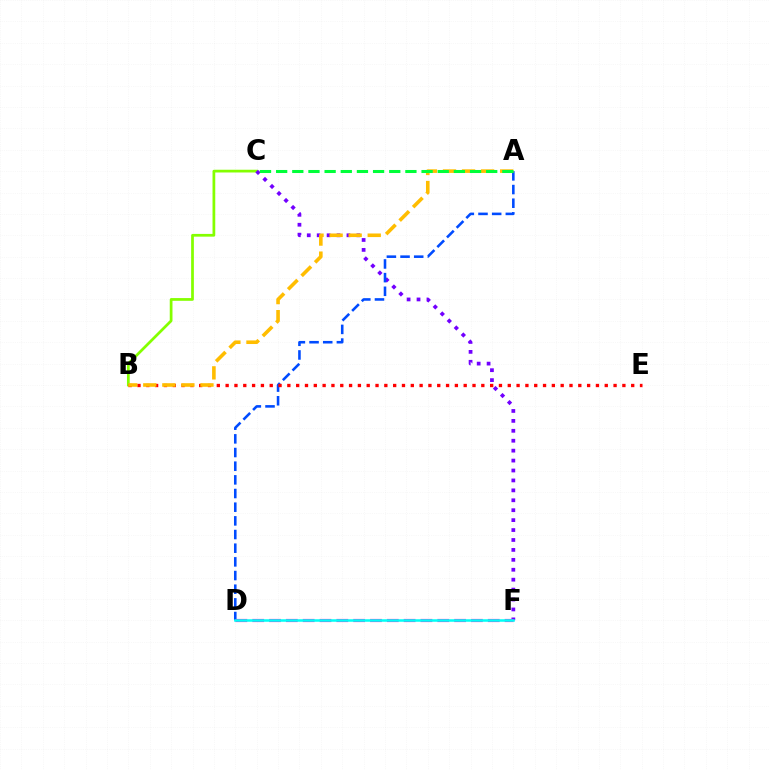{('B', 'C'): [{'color': '#84ff00', 'line_style': 'solid', 'thickness': 1.97}], ('C', 'F'): [{'color': '#7200ff', 'line_style': 'dotted', 'thickness': 2.7}], ('A', 'D'): [{'color': '#004bff', 'line_style': 'dashed', 'thickness': 1.86}], ('B', 'E'): [{'color': '#ff0000', 'line_style': 'dotted', 'thickness': 2.4}], ('D', 'F'): [{'color': '#ff00cf', 'line_style': 'dashed', 'thickness': 2.29}, {'color': '#00fff6', 'line_style': 'solid', 'thickness': 1.83}], ('A', 'B'): [{'color': '#ffbd00', 'line_style': 'dashed', 'thickness': 2.59}], ('A', 'C'): [{'color': '#00ff39', 'line_style': 'dashed', 'thickness': 2.19}]}